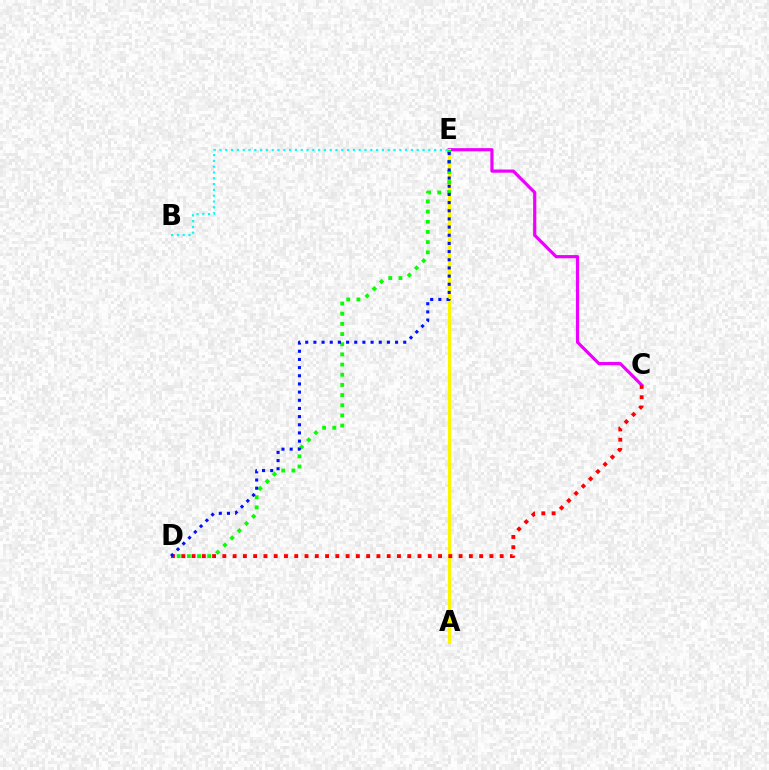{('C', 'E'): [{'color': '#ee00ff', 'line_style': 'solid', 'thickness': 2.29}], ('A', 'E'): [{'color': '#fcf500', 'line_style': 'solid', 'thickness': 2.23}], ('C', 'D'): [{'color': '#ff0000', 'line_style': 'dotted', 'thickness': 2.79}], ('D', 'E'): [{'color': '#08ff00', 'line_style': 'dotted', 'thickness': 2.76}, {'color': '#0010ff', 'line_style': 'dotted', 'thickness': 2.22}], ('B', 'E'): [{'color': '#00fff6', 'line_style': 'dotted', 'thickness': 1.58}]}